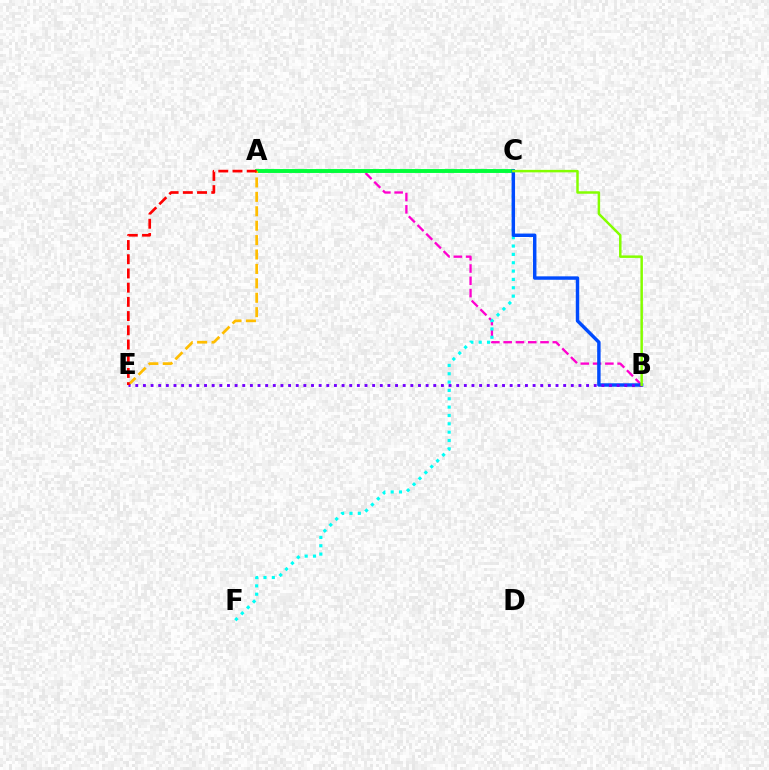{('A', 'B'): [{'color': '#ff00cf', 'line_style': 'dashed', 'thickness': 1.67}], ('A', 'C'): [{'color': '#00ff39', 'line_style': 'solid', 'thickness': 2.8}], ('A', 'E'): [{'color': '#ffbd00', 'line_style': 'dashed', 'thickness': 1.96}, {'color': '#ff0000', 'line_style': 'dashed', 'thickness': 1.93}], ('C', 'F'): [{'color': '#00fff6', 'line_style': 'dotted', 'thickness': 2.27}], ('B', 'C'): [{'color': '#004bff', 'line_style': 'solid', 'thickness': 2.47}, {'color': '#84ff00', 'line_style': 'solid', 'thickness': 1.79}], ('B', 'E'): [{'color': '#7200ff', 'line_style': 'dotted', 'thickness': 2.08}]}